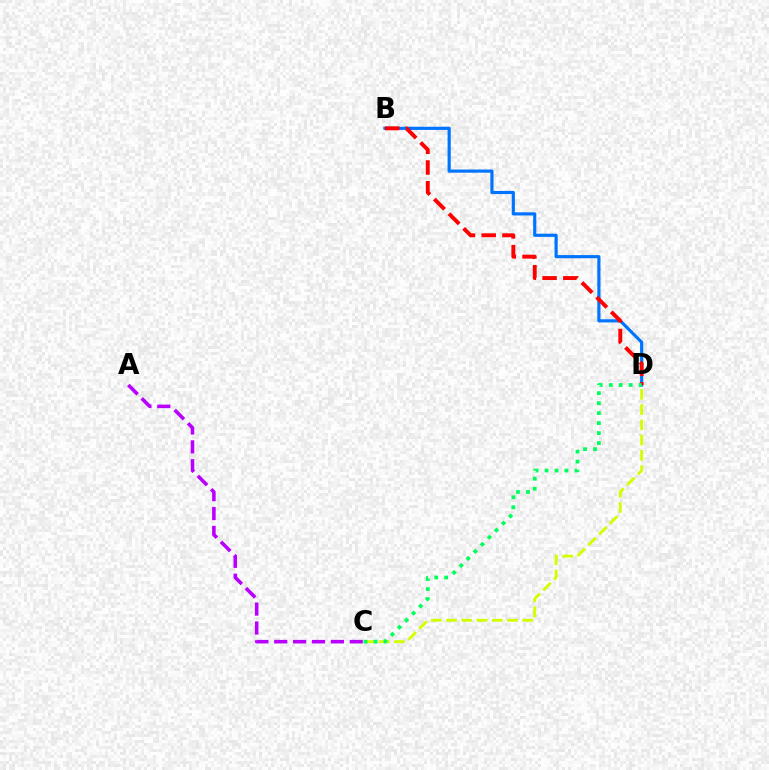{('C', 'D'): [{'color': '#d1ff00', 'line_style': 'dashed', 'thickness': 2.07}, {'color': '#00ff5c', 'line_style': 'dotted', 'thickness': 2.71}], ('B', 'D'): [{'color': '#0074ff', 'line_style': 'solid', 'thickness': 2.28}, {'color': '#ff0000', 'line_style': 'dashed', 'thickness': 2.82}], ('A', 'C'): [{'color': '#b900ff', 'line_style': 'dashed', 'thickness': 2.56}]}